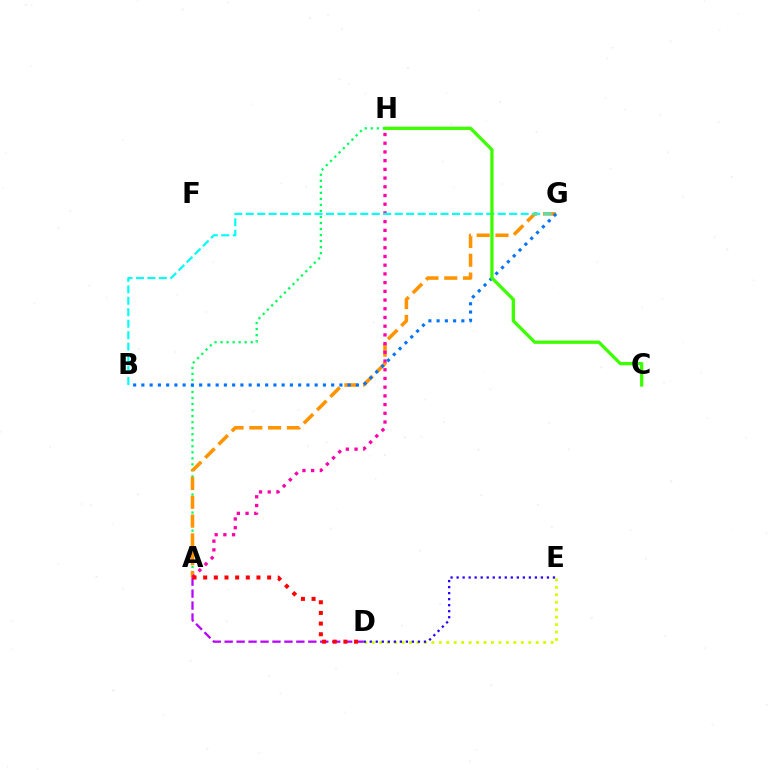{('A', 'H'): [{'color': '#00ff5c', 'line_style': 'dotted', 'thickness': 1.64}, {'color': '#ff00ac', 'line_style': 'dotted', 'thickness': 2.37}], ('A', 'G'): [{'color': '#ff9400', 'line_style': 'dashed', 'thickness': 2.55}], ('B', 'G'): [{'color': '#00fff6', 'line_style': 'dashed', 'thickness': 1.56}, {'color': '#0074ff', 'line_style': 'dotted', 'thickness': 2.24}], ('D', 'E'): [{'color': '#d1ff00', 'line_style': 'dotted', 'thickness': 2.02}, {'color': '#2500ff', 'line_style': 'dotted', 'thickness': 1.64}], ('A', 'D'): [{'color': '#b900ff', 'line_style': 'dashed', 'thickness': 1.62}, {'color': '#ff0000', 'line_style': 'dotted', 'thickness': 2.9}], ('C', 'H'): [{'color': '#3dff00', 'line_style': 'solid', 'thickness': 2.36}]}